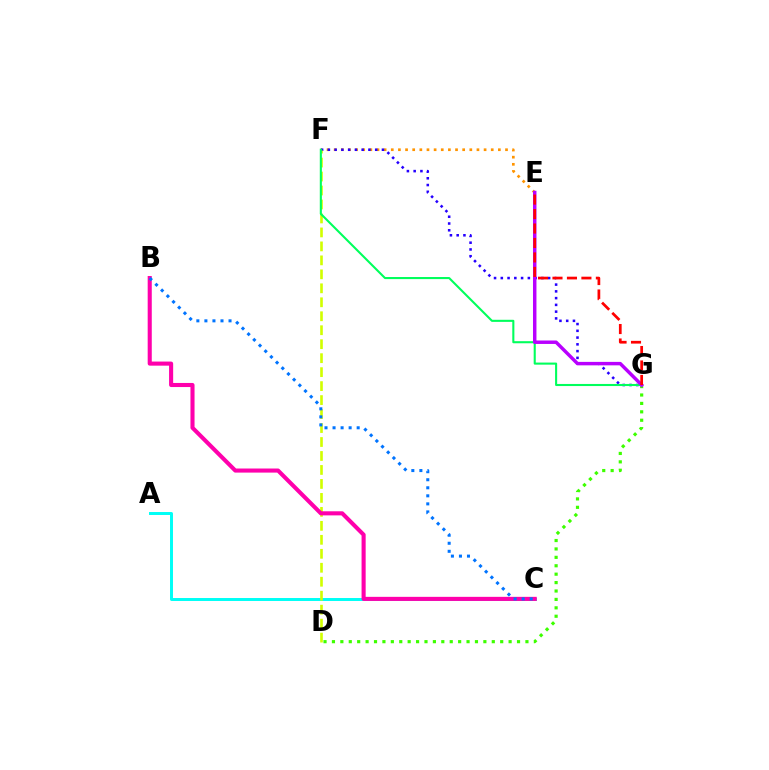{('D', 'G'): [{'color': '#3dff00', 'line_style': 'dotted', 'thickness': 2.29}], ('E', 'F'): [{'color': '#ff9400', 'line_style': 'dotted', 'thickness': 1.94}], ('A', 'C'): [{'color': '#00fff6', 'line_style': 'solid', 'thickness': 2.14}], ('F', 'G'): [{'color': '#2500ff', 'line_style': 'dotted', 'thickness': 1.84}, {'color': '#00ff5c', 'line_style': 'solid', 'thickness': 1.51}], ('D', 'F'): [{'color': '#d1ff00', 'line_style': 'dashed', 'thickness': 1.9}], ('E', 'G'): [{'color': '#b900ff', 'line_style': 'solid', 'thickness': 2.49}, {'color': '#ff0000', 'line_style': 'dashed', 'thickness': 1.96}], ('B', 'C'): [{'color': '#ff00ac', 'line_style': 'solid', 'thickness': 2.94}, {'color': '#0074ff', 'line_style': 'dotted', 'thickness': 2.19}]}